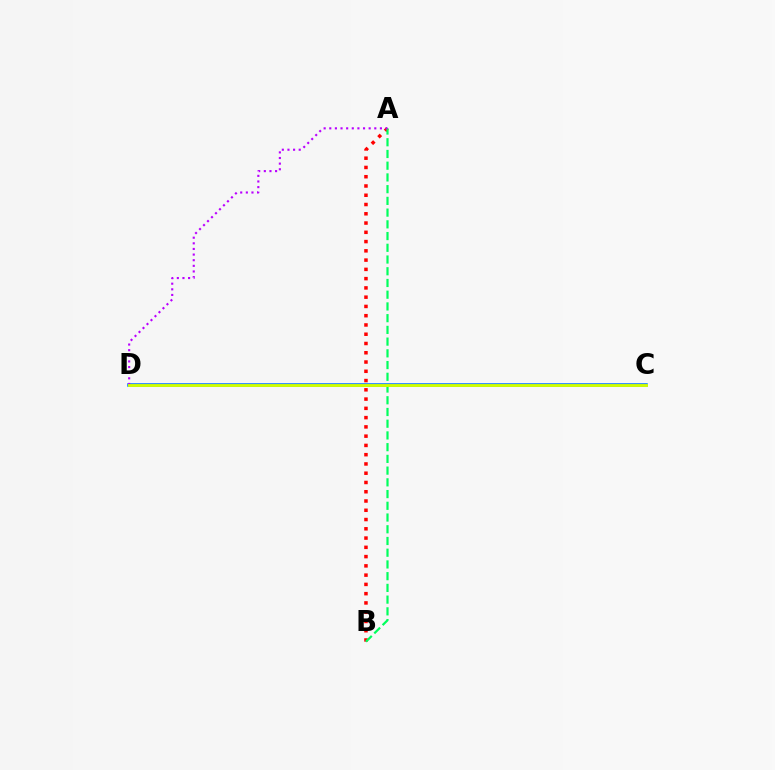{('A', 'B'): [{'color': '#ff0000', 'line_style': 'dotted', 'thickness': 2.52}, {'color': '#00ff5c', 'line_style': 'dashed', 'thickness': 1.59}], ('C', 'D'): [{'color': '#0074ff', 'line_style': 'solid', 'thickness': 2.54}, {'color': '#d1ff00', 'line_style': 'solid', 'thickness': 2.07}], ('A', 'D'): [{'color': '#b900ff', 'line_style': 'dotted', 'thickness': 1.53}]}